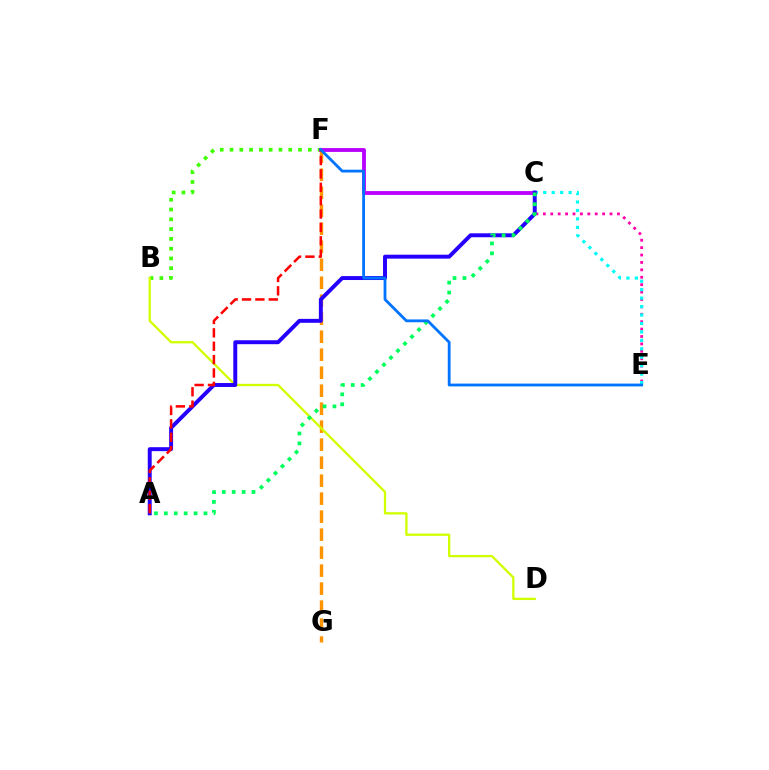{('C', 'E'): [{'color': '#ff00ac', 'line_style': 'dotted', 'thickness': 2.01}, {'color': '#00fff6', 'line_style': 'dotted', 'thickness': 2.3}], ('B', 'F'): [{'color': '#3dff00', 'line_style': 'dotted', 'thickness': 2.66}], ('C', 'F'): [{'color': '#b900ff', 'line_style': 'solid', 'thickness': 2.76}], ('F', 'G'): [{'color': '#ff9400', 'line_style': 'dashed', 'thickness': 2.44}], ('B', 'D'): [{'color': '#d1ff00', 'line_style': 'solid', 'thickness': 1.67}], ('A', 'C'): [{'color': '#2500ff', 'line_style': 'solid', 'thickness': 2.83}, {'color': '#00ff5c', 'line_style': 'dotted', 'thickness': 2.69}], ('A', 'F'): [{'color': '#ff0000', 'line_style': 'dashed', 'thickness': 1.82}], ('E', 'F'): [{'color': '#0074ff', 'line_style': 'solid', 'thickness': 2.02}]}